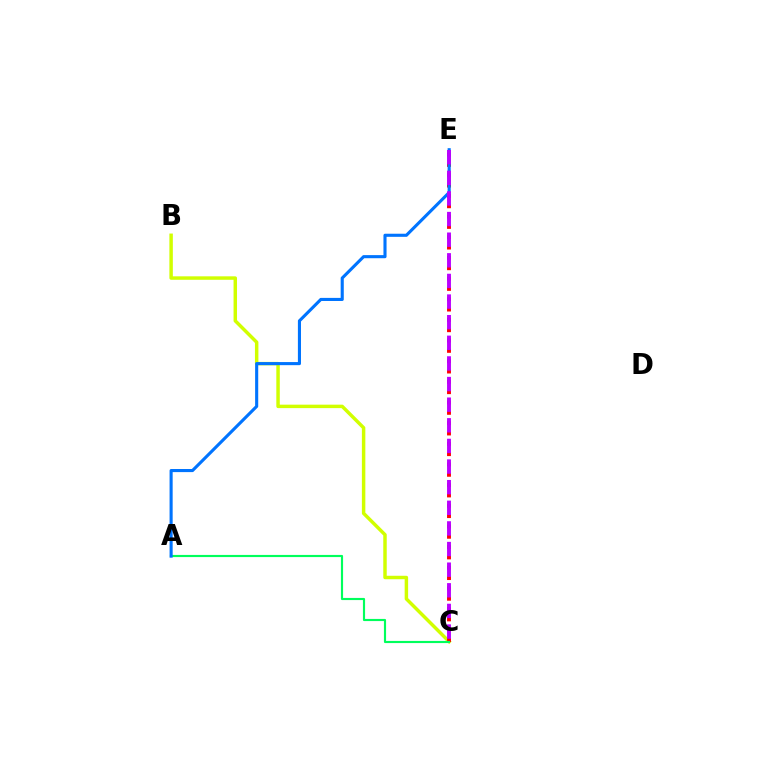{('B', 'C'): [{'color': '#d1ff00', 'line_style': 'solid', 'thickness': 2.49}], ('C', 'E'): [{'color': '#ff0000', 'line_style': 'dotted', 'thickness': 2.81}, {'color': '#b900ff', 'line_style': 'dashed', 'thickness': 2.8}], ('A', 'C'): [{'color': '#00ff5c', 'line_style': 'solid', 'thickness': 1.55}], ('A', 'E'): [{'color': '#0074ff', 'line_style': 'solid', 'thickness': 2.23}]}